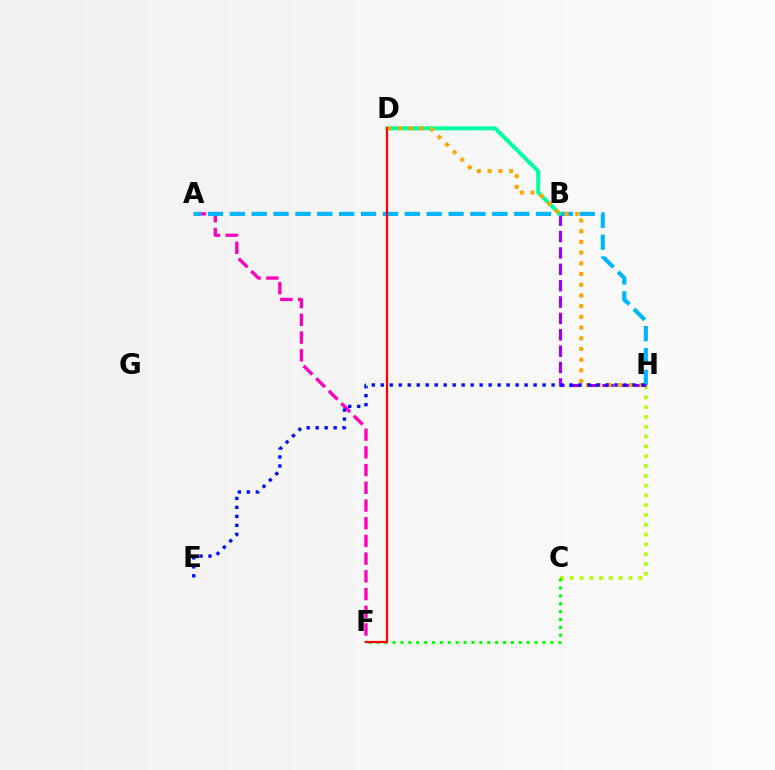{('C', 'H'): [{'color': '#b3ff00', 'line_style': 'dotted', 'thickness': 2.66}], ('C', 'F'): [{'color': '#08ff00', 'line_style': 'dotted', 'thickness': 2.15}], ('A', 'F'): [{'color': '#ff00bd', 'line_style': 'dashed', 'thickness': 2.41}], ('A', 'H'): [{'color': '#00b5ff', 'line_style': 'dashed', 'thickness': 2.97}], ('B', 'H'): [{'color': '#9b00ff', 'line_style': 'dashed', 'thickness': 2.22}], ('B', 'D'): [{'color': '#00ff9d', 'line_style': 'solid', 'thickness': 2.86}], ('D', 'F'): [{'color': '#ff0000', 'line_style': 'solid', 'thickness': 1.6}], ('D', 'H'): [{'color': '#ffa500', 'line_style': 'dotted', 'thickness': 2.91}], ('E', 'H'): [{'color': '#0010ff', 'line_style': 'dotted', 'thickness': 2.44}]}